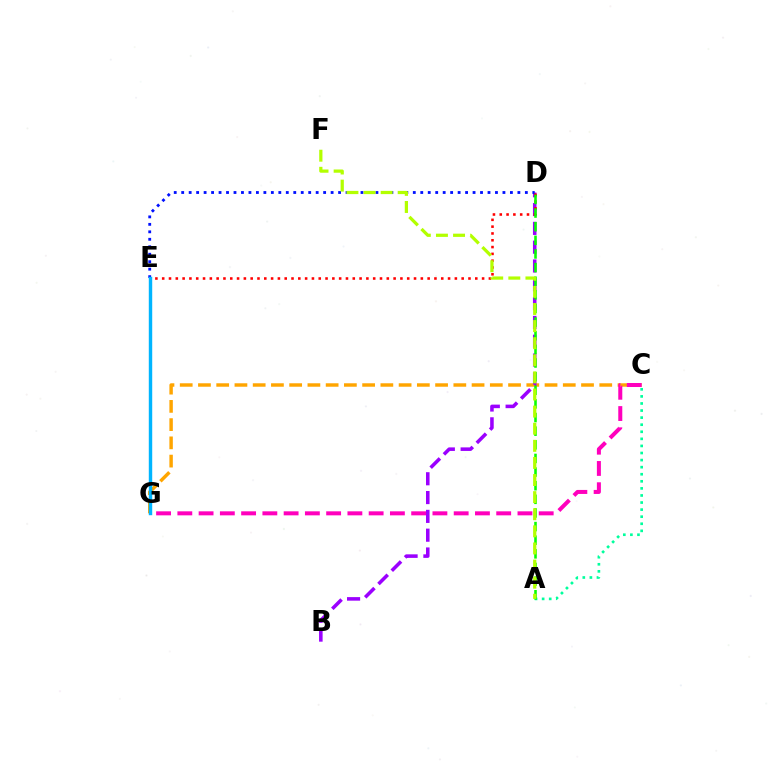{('A', 'C'): [{'color': '#00ff9d', 'line_style': 'dotted', 'thickness': 1.92}], ('C', 'G'): [{'color': '#ffa500', 'line_style': 'dashed', 'thickness': 2.48}, {'color': '#ff00bd', 'line_style': 'dashed', 'thickness': 2.89}], ('B', 'D'): [{'color': '#9b00ff', 'line_style': 'dashed', 'thickness': 2.56}], ('D', 'E'): [{'color': '#0010ff', 'line_style': 'dotted', 'thickness': 2.03}, {'color': '#ff0000', 'line_style': 'dotted', 'thickness': 1.85}], ('A', 'D'): [{'color': '#08ff00', 'line_style': 'dashed', 'thickness': 1.85}], ('A', 'F'): [{'color': '#b3ff00', 'line_style': 'dashed', 'thickness': 2.32}], ('E', 'G'): [{'color': '#00b5ff', 'line_style': 'solid', 'thickness': 2.46}]}